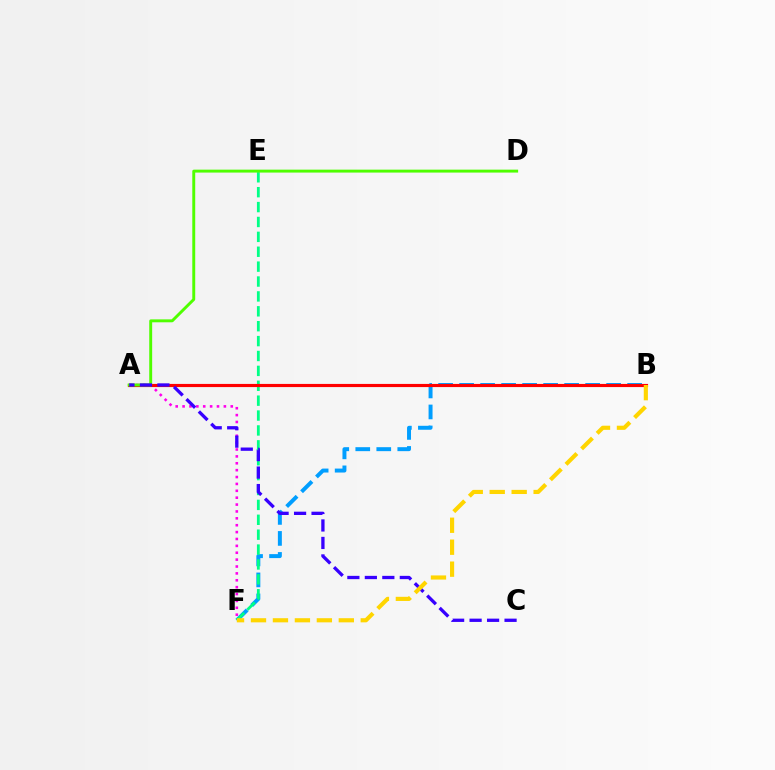{('B', 'F'): [{'color': '#009eff', 'line_style': 'dashed', 'thickness': 2.85}, {'color': '#ffd500', 'line_style': 'dashed', 'thickness': 2.98}], ('E', 'F'): [{'color': '#00ff86', 'line_style': 'dashed', 'thickness': 2.02}], ('A', 'F'): [{'color': '#ff00ed', 'line_style': 'dotted', 'thickness': 1.87}], ('A', 'B'): [{'color': '#ff0000', 'line_style': 'solid', 'thickness': 2.26}], ('A', 'D'): [{'color': '#4fff00', 'line_style': 'solid', 'thickness': 2.11}], ('A', 'C'): [{'color': '#3700ff', 'line_style': 'dashed', 'thickness': 2.38}]}